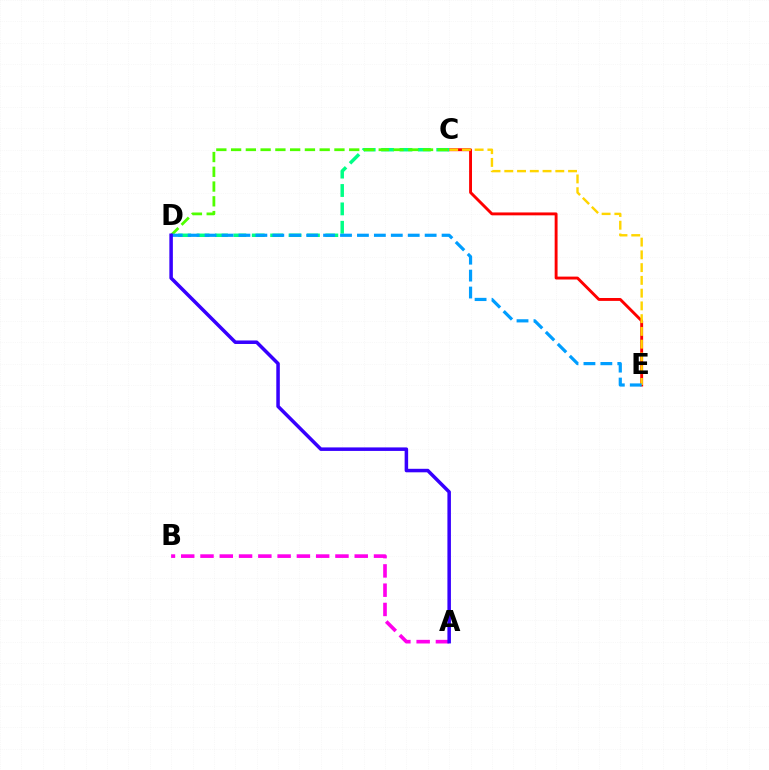{('C', 'E'): [{'color': '#ff0000', 'line_style': 'solid', 'thickness': 2.09}, {'color': '#ffd500', 'line_style': 'dashed', 'thickness': 1.73}], ('A', 'B'): [{'color': '#ff00ed', 'line_style': 'dashed', 'thickness': 2.62}], ('C', 'D'): [{'color': '#00ff86', 'line_style': 'dashed', 'thickness': 2.5}, {'color': '#4fff00', 'line_style': 'dashed', 'thickness': 2.01}], ('D', 'E'): [{'color': '#009eff', 'line_style': 'dashed', 'thickness': 2.3}], ('A', 'D'): [{'color': '#3700ff', 'line_style': 'solid', 'thickness': 2.53}]}